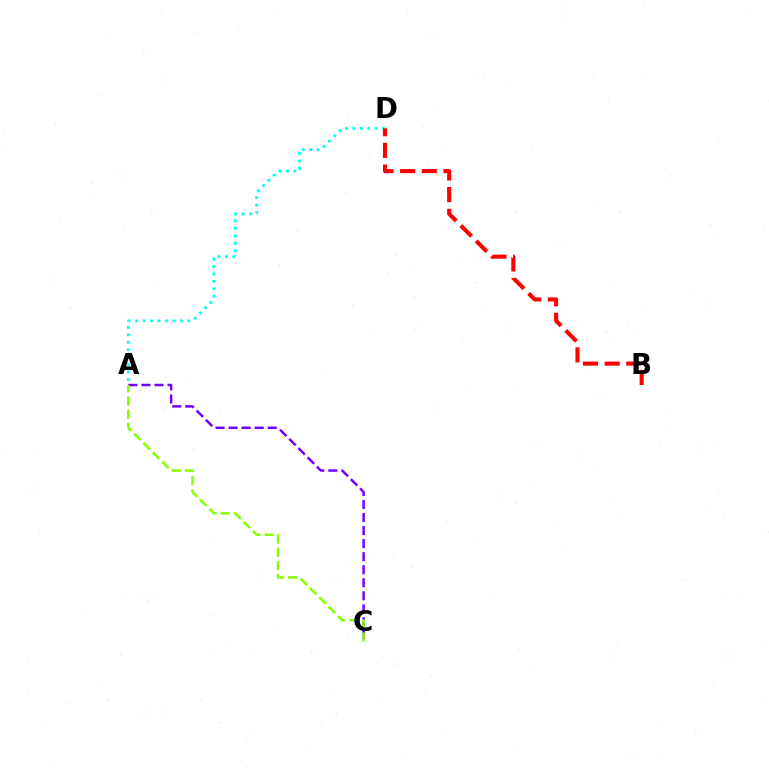{('A', 'C'): [{'color': '#7200ff', 'line_style': 'dashed', 'thickness': 1.77}, {'color': '#84ff00', 'line_style': 'dashed', 'thickness': 1.79}], ('A', 'D'): [{'color': '#00fff6', 'line_style': 'dotted', 'thickness': 2.02}], ('B', 'D'): [{'color': '#ff0000', 'line_style': 'dashed', 'thickness': 2.95}]}